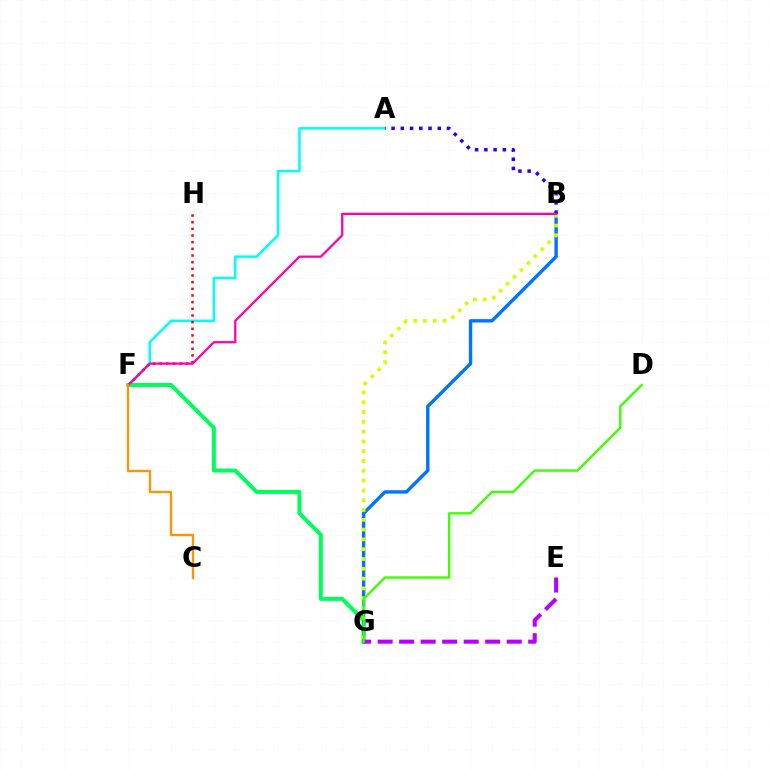{('A', 'F'): [{'color': '#00fff6', 'line_style': 'solid', 'thickness': 1.81}], ('F', 'H'): [{'color': '#ff0000', 'line_style': 'dotted', 'thickness': 1.81}], ('F', 'G'): [{'color': '#00ff5c', 'line_style': 'solid', 'thickness': 2.87}], ('B', 'G'): [{'color': '#0074ff', 'line_style': 'solid', 'thickness': 2.44}, {'color': '#d1ff00', 'line_style': 'dotted', 'thickness': 2.66}], ('A', 'B'): [{'color': '#2500ff', 'line_style': 'dotted', 'thickness': 2.51}], ('E', 'G'): [{'color': '#b900ff', 'line_style': 'dashed', 'thickness': 2.92}], ('B', 'F'): [{'color': '#ff00ac', 'line_style': 'solid', 'thickness': 1.63}], ('D', 'G'): [{'color': '#3dff00', 'line_style': 'solid', 'thickness': 1.72}], ('C', 'F'): [{'color': '#ff9400', 'line_style': 'solid', 'thickness': 1.67}]}